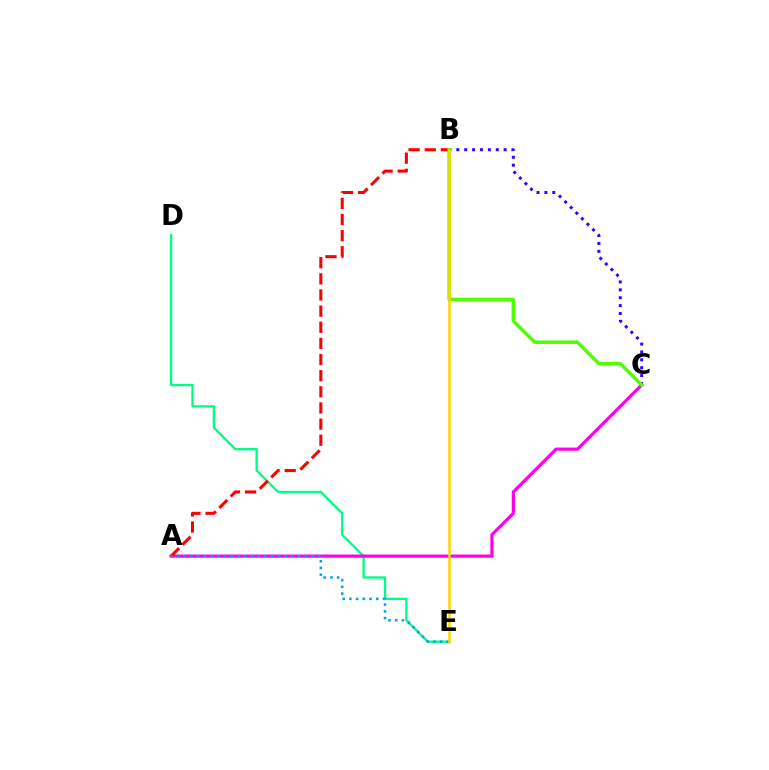{('D', 'E'): [{'color': '#00ff86', 'line_style': 'solid', 'thickness': 1.69}], ('A', 'C'): [{'color': '#ff00ed', 'line_style': 'solid', 'thickness': 2.3}], ('B', 'C'): [{'color': '#3700ff', 'line_style': 'dotted', 'thickness': 2.14}, {'color': '#4fff00', 'line_style': 'solid', 'thickness': 2.5}], ('A', 'B'): [{'color': '#ff0000', 'line_style': 'dashed', 'thickness': 2.19}], ('A', 'E'): [{'color': '#009eff', 'line_style': 'dotted', 'thickness': 1.83}], ('B', 'E'): [{'color': '#ffd500', 'line_style': 'solid', 'thickness': 1.81}]}